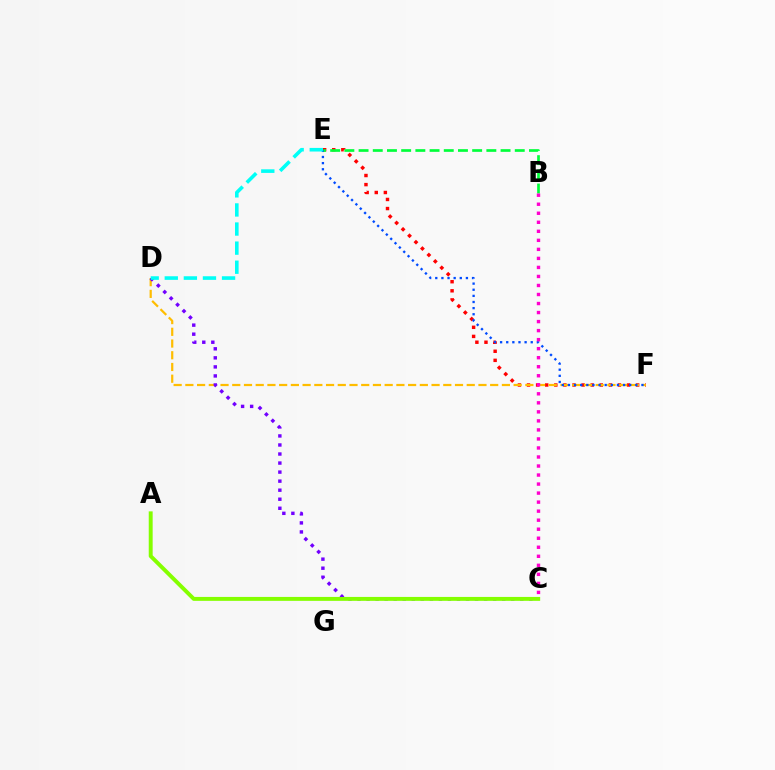{('E', 'F'): [{'color': '#ff0000', 'line_style': 'dotted', 'thickness': 2.47}, {'color': '#004bff', 'line_style': 'dotted', 'thickness': 1.66}], ('D', 'F'): [{'color': '#ffbd00', 'line_style': 'dashed', 'thickness': 1.59}], ('C', 'D'): [{'color': '#7200ff', 'line_style': 'dotted', 'thickness': 2.46}], ('A', 'C'): [{'color': '#84ff00', 'line_style': 'solid', 'thickness': 2.82}], ('D', 'E'): [{'color': '#00fff6', 'line_style': 'dashed', 'thickness': 2.59}], ('B', 'E'): [{'color': '#00ff39', 'line_style': 'dashed', 'thickness': 1.93}], ('B', 'C'): [{'color': '#ff00cf', 'line_style': 'dotted', 'thickness': 2.45}]}